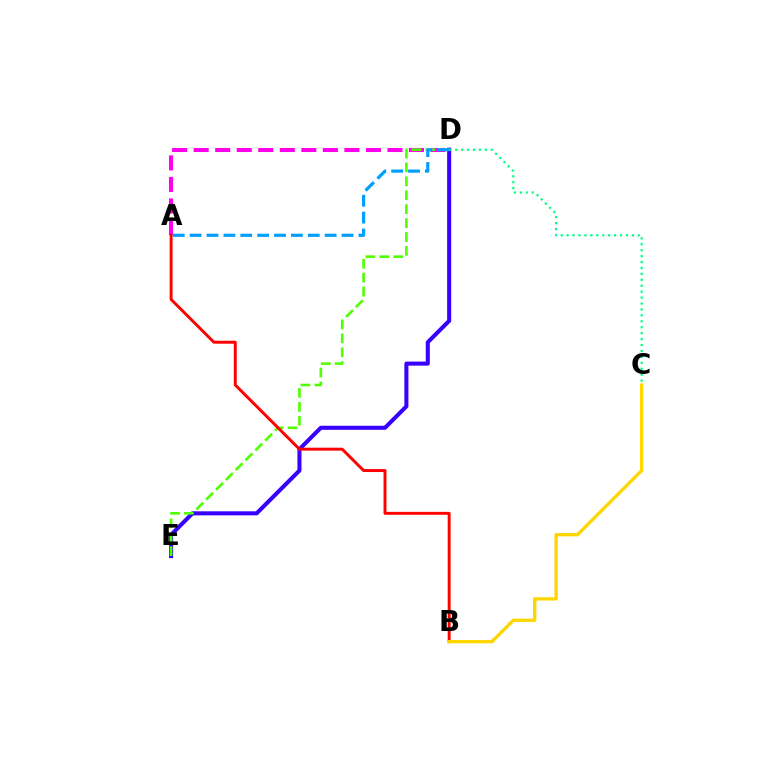{('D', 'E'): [{'color': '#3700ff', 'line_style': 'solid', 'thickness': 2.92}, {'color': '#4fff00', 'line_style': 'dashed', 'thickness': 1.89}], ('A', 'D'): [{'color': '#ff00ed', 'line_style': 'dashed', 'thickness': 2.92}, {'color': '#009eff', 'line_style': 'dashed', 'thickness': 2.29}], ('C', 'D'): [{'color': '#00ff86', 'line_style': 'dotted', 'thickness': 1.61}], ('A', 'B'): [{'color': '#ff0000', 'line_style': 'solid', 'thickness': 2.12}], ('B', 'C'): [{'color': '#ffd500', 'line_style': 'solid', 'thickness': 2.36}]}